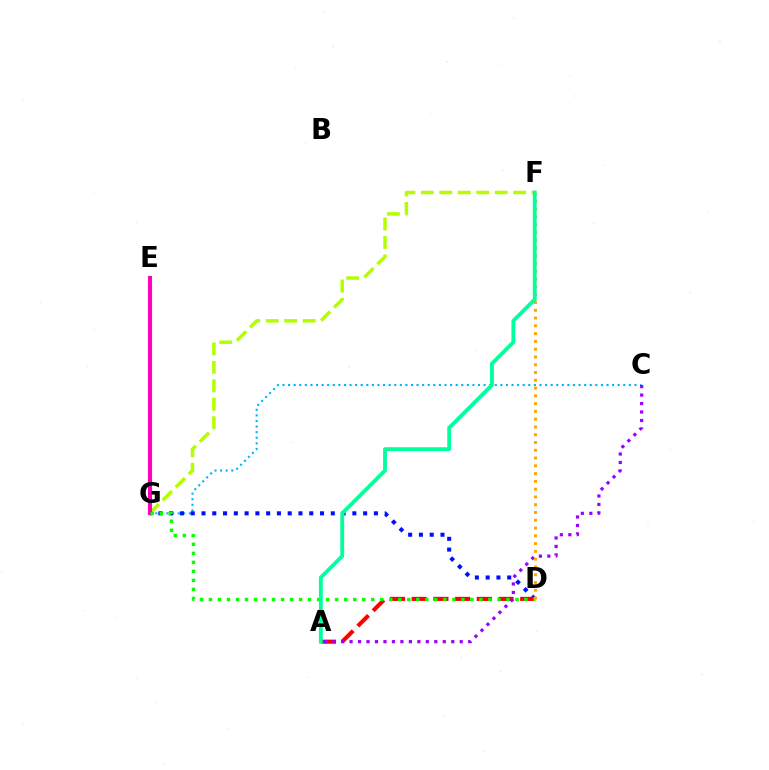{('C', 'G'): [{'color': '#00b5ff', 'line_style': 'dotted', 'thickness': 1.52}], ('D', 'G'): [{'color': '#0010ff', 'line_style': 'dotted', 'thickness': 2.93}, {'color': '#08ff00', 'line_style': 'dotted', 'thickness': 2.45}], ('F', 'G'): [{'color': '#b3ff00', 'line_style': 'dashed', 'thickness': 2.51}], ('E', 'G'): [{'color': '#ff00bd', 'line_style': 'solid', 'thickness': 2.95}], ('A', 'D'): [{'color': '#ff0000', 'line_style': 'dashed', 'thickness': 2.95}], ('A', 'C'): [{'color': '#9b00ff', 'line_style': 'dotted', 'thickness': 2.3}], ('D', 'F'): [{'color': '#ffa500', 'line_style': 'dotted', 'thickness': 2.11}], ('A', 'F'): [{'color': '#00ff9d', 'line_style': 'solid', 'thickness': 2.76}]}